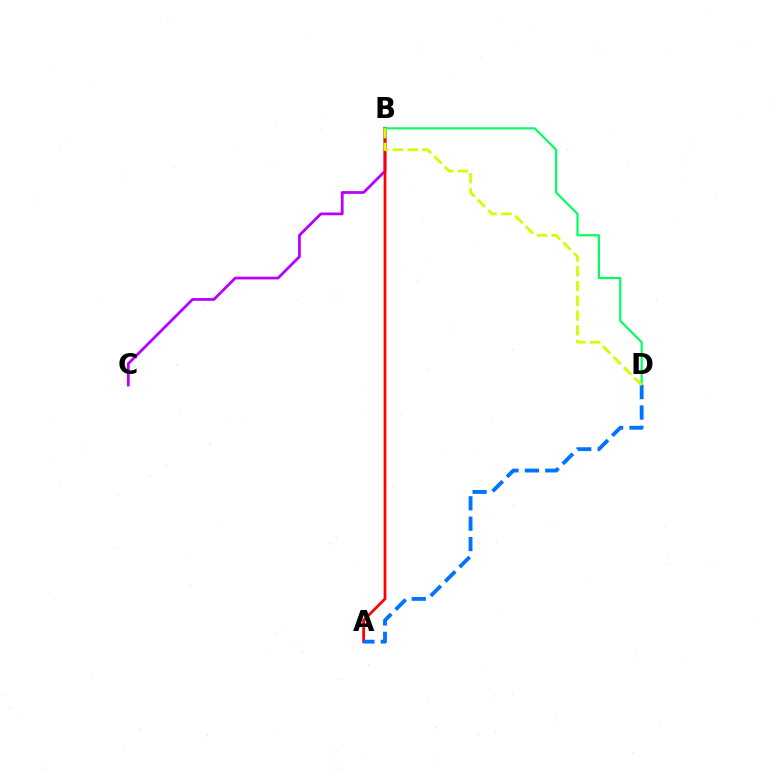{('B', 'C'): [{'color': '#b900ff', 'line_style': 'solid', 'thickness': 2.0}], ('A', 'B'): [{'color': '#ff0000', 'line_style': 'solid', 'thickness': 1.98}], ('B', 'D'): [{'color': '#00ff5c', 'line_style': 'solid', 'thickness': 1.56}, {'color': '#d1ff00', 'line_style': 'dashed', 'thickness': 2.01}], ('A', 'D'): [{'color': '#0074ff', 'line_style': 'dashed', 'thickness': 2.77}]}